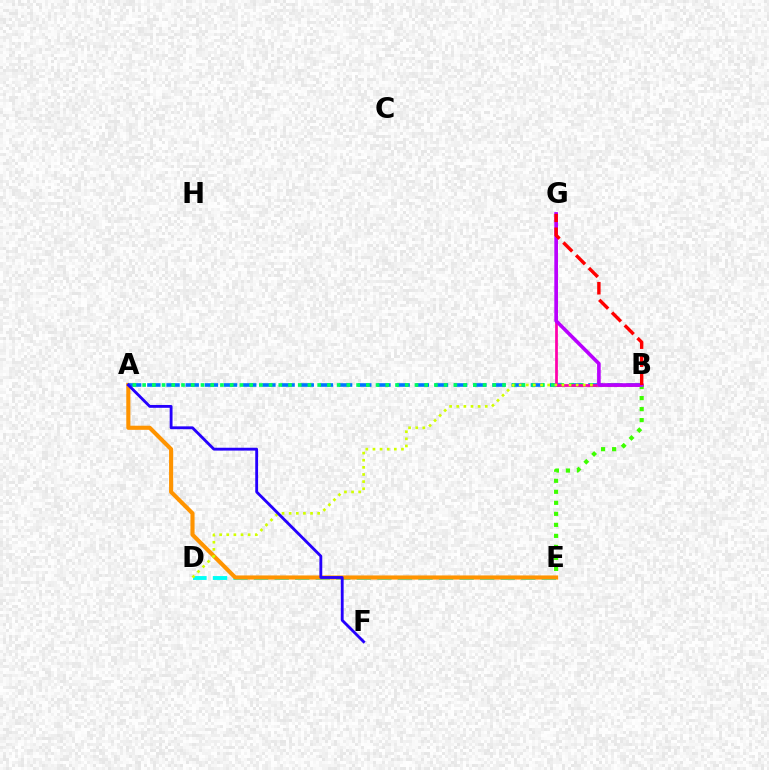{('D', 'E'): [{'color': '#00fff6', 'line_style': 'dashed', 'thickness': 2.79}], ('A', 'E'): [{'color': '#ff9400', 'line_style': 'solid', 'thickness': 2.96}], ('A', 'B'): [{'color': '#0074ff', 'line_style': 'dashed', 'thickness': 2.6}, {'color': '#00ff5c', 'line_style': 'dotted', 'thickness': 2.64}], ('B', 'G'): [{'color': '#ff00ac', 'line_style': 'solid', 'thickness': 1.97}, {'color': '#b900ff', 'line_style': 'solid', 'thickness': 2.59}, {'color': '#ff0000', 'line_style': 'dashed', 'thickness': 2.45}], ('B', 'E'): [{'color': '#3dff00', 'line_style': 'dotted', 'thickness': 2.99}], ('B', 'D'): [{'color': '#d1ff00', 'line_style': 'dotted', 'thickness': 1.94}], ('A', 'F'): [{'color': '#2500ff', 'line_style': 'solid', 'thickness': 2.04}]}